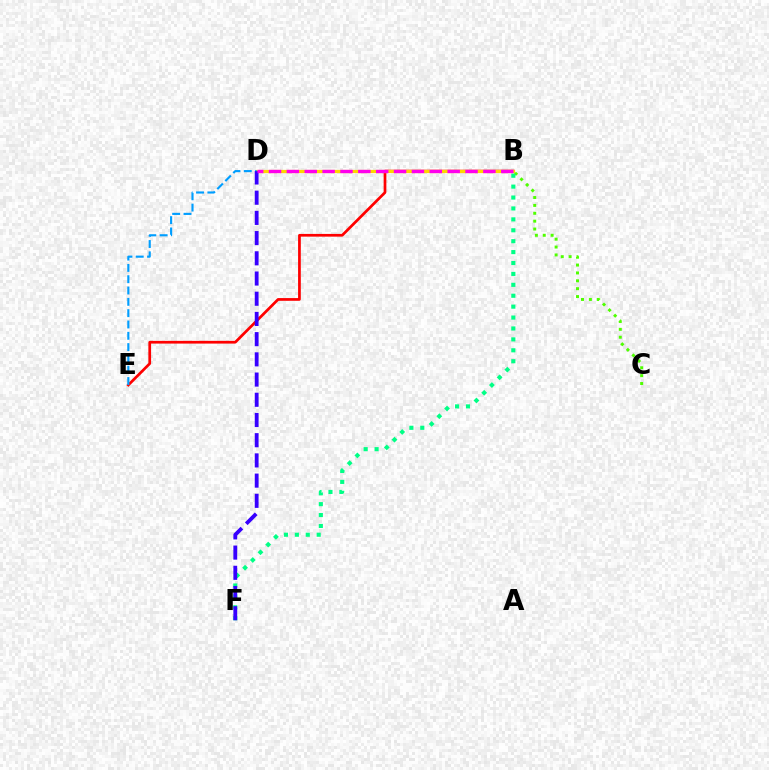{('B', 'E'): [{'color': '#ff0000', 'line_style': 'solid', 'thickness': 1.96}], ('B', 'C'): [{'color': '#4fff00', 'line_style': 'dotted', 'thickness': 2.14}], ('B', 'D'): [{'color': '#ffd500', 'line_style': 'solid', 'thickness': 2.31}, {'color': '#ff00ed', 'line_style': 'dashed', 'thickness': 2.43}], ('D', 'E'): [{'color': '#009eff', 'line_style': 'dashed', 'thickness': 1.54}], ('B', 'F'): [{'color': '#00ff86', 'line_style': 'dotted', 'thickness': 2.96}], ('D', 'F'): [{'color': '#3700ff', 'line_style': 'dashed', 'thickness': 2.75}]}